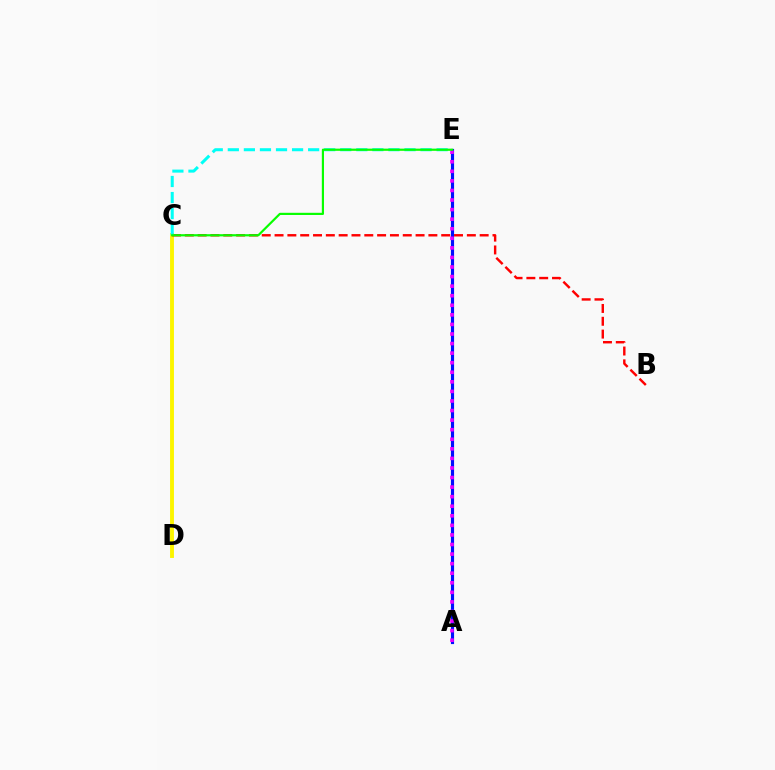{('A', 'E'): [{'color': '#0010ff', 'line_style': 'solid', 'thickness': 2.27}, {'color': '#ee00ff', 'line_style': 'dotted', 'thickness': 2.6}], ('C', 'D'): [{'color': '#fcf500', 'line_style': 'solid', 'thickness': 2.8}], ('B', 'C'): [{'color': '#ff0000', 'line_style': 'dashed', 'thickness': 1.74}], ('C', 'E'): [{'color': '#00fff6', 'line_style': 'dashed', 'thickness': 2.18}, {'color': '#08ff00', 'line_style': 'solid', 'thickness': 1.57}]}